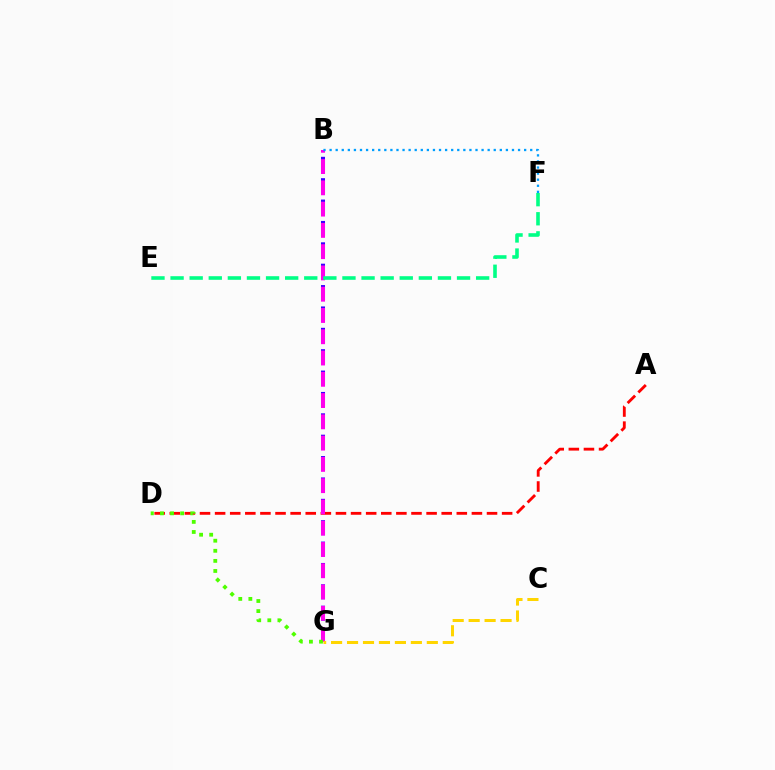{('A', 'D'): [{'color': '#ff0000', 'line_style': 'dashed', 'thickness': 2.05}], ('B', 'G'): [{'color': '#3700ff', 'line_style': 'dashed', 'thickness': 2.9}, {'color': '#ff00ed', 'line_style': 'dashed', 'thickness': 2.89}], ('C', 'G'): [{'color': '#ffd500', 'line_style': 'dashed', 'thickness': 2.17}], ('B', 'F'): [{'color': '#009eff', 'line_style': 'dotted', 'thickness': 1.65}], ('E', 'F'): [{'color': '#00ff86', 'line_style': 'dashed', 'thickness': 2.59}], ('D', 'G'): [{'color': '#4fff00', 'line_style': 'dotted', 'thickness': 2.74}]}